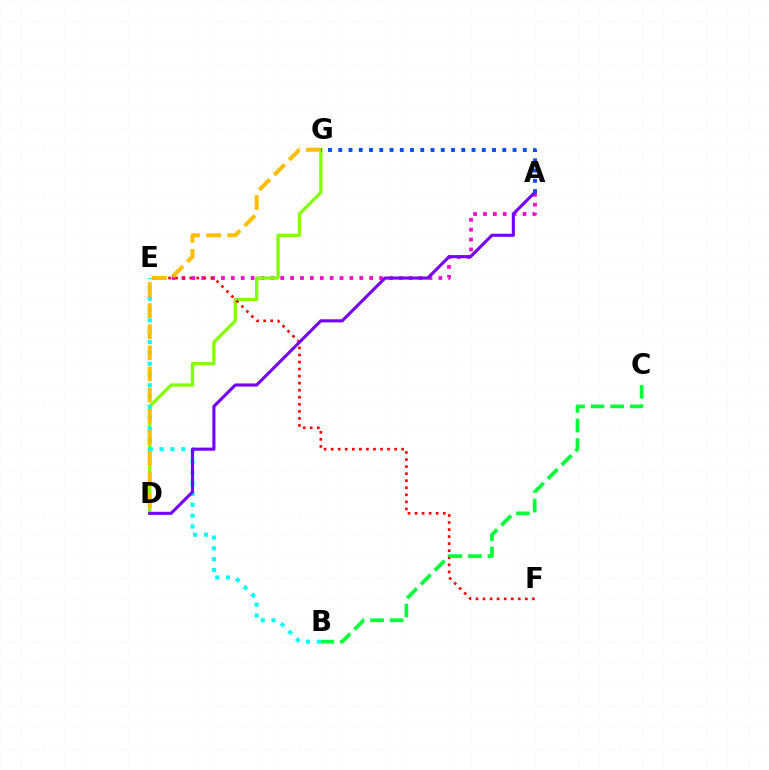{('A', 'E'): [{'color': '#ff00cf', 'line_style': 'dotted', 'thickness': 2.68}], ('D', 'G'): [{'color': '#84ff00', 'line_style': 'solid', 'thickness': 2.37}, {'color': '#ffbd00', 'line_style': 'dashed', 'thickness': 2.87}], ('B', 'E'): [{'color': '#00fff6', 'line_style': 'dotted', 'thickness': 2.94}], ('E', 'F'): [{'color': '#ff0000', 'line_style': 'dotted', 'thickness': 1.92}], ('A', 'D'): [{'color': '#7200ff', 'line_style': 'solid', 'thickness': 2.23}], ('A', 'G'): [{'color': '#004bff', 'line_style': 'dotted', 'thickness': 2.79}], ('B', 'C'): [{'color': '#00ff39', 'line_style': 'dashed', 'thickness': 2.66}]}